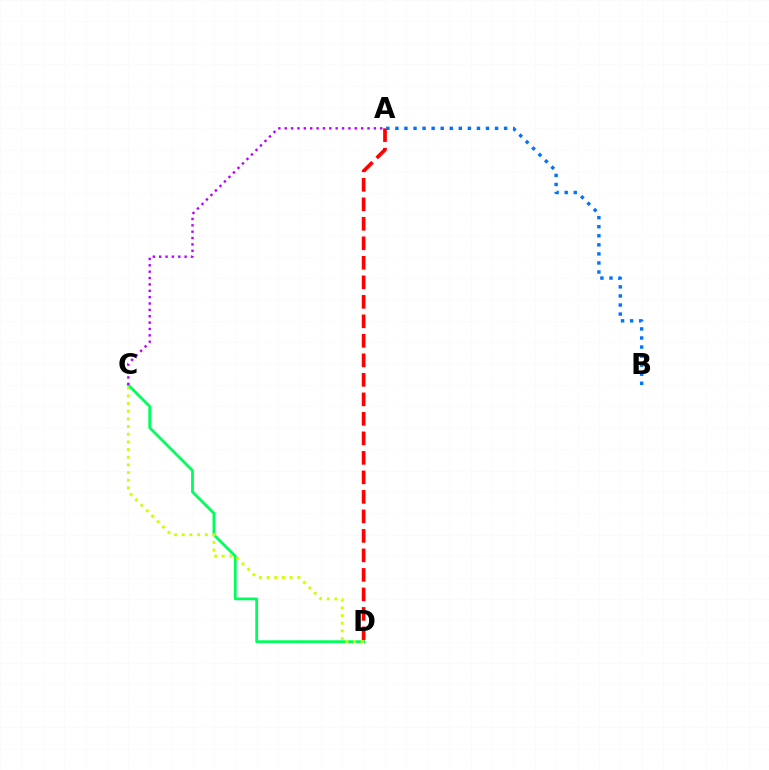{('A', 'D'): [{'color': '#ff0000', 'line_style': 'dashed', 'thickness': 2.65}], ('C', 'D'): [{'color': '#00ff5c', 'line_style': 'solid', 'thickness': 2.01}, {'color': '#d1ff00', 'line_style': 'dotted', 'thickness': 2.08}], ('A', 'B'): [{'color': '#0074ff', 'line_style': 'dotted', 'thickness': 2.46}], ('A', 'C'): [{'color': '#b900ff', 'line_style': 'dotted', 'thickness': 1.73}]}